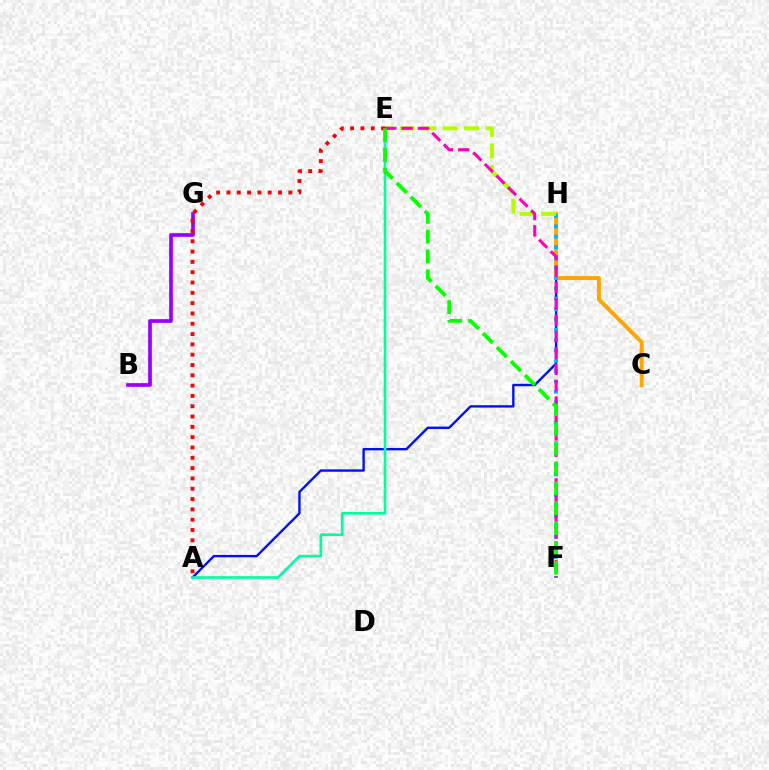{('A', 'H'): [{'color': '#0010ff', 'line_style': 'solid', 'thickness': 1.72}], ('C', 'H'): [{'color': '#ffa500', 'line_style': 'solid', 'thickness': 2.85}], ('B', 'G'): [{'color': '#9b00ff', 'line_style': 'solid', 'thickness': 2.67}], ('A', 'E'): [{'color': '#00ff9d', 'line_style': 'solid', 'thickness': 1.9}, {'color': '#ff0000', 'line_style': 'dotted', 'thickness': 2.8}], ('F', 'H'): [{'color': '#00b5ff', 'line_style': 'dotted', 'thickness': 2.81}], ('E', 'H'): [{'color': '#b3ff00', 'line_style': 'dashed', 'thickness': 2.91}], ('E', 'F'): [{'color': '#ff00bd', 'line_style': 'dashed', 'thickness': 2.22}, {'color': '#08ff00', 'line_style': 'dashed', 'thickness': 2.7}]}